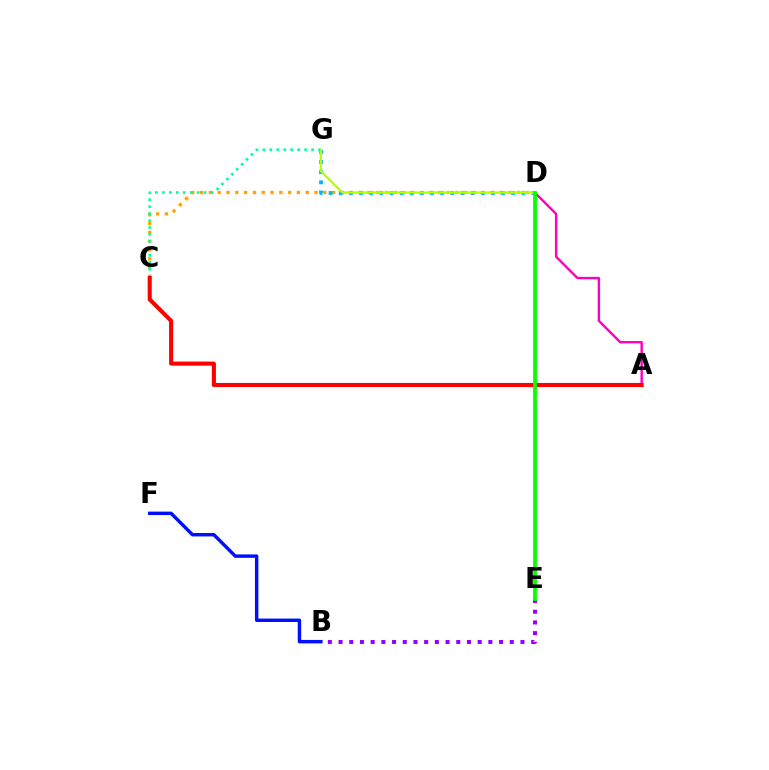{('C', 'D'): [{'color': '#ffa500', 'line_style': 'dotted', 'thickness': 2.39}], ('A', 'D'): [{'color': '#ff00bd', 'line_style': 'solid', 'thickness': 1.72}], ('B', 'E'): [{'color': '#9b00ff', 'line_style': 'dotted', 'thickness': 2.91}], ('C', 'G'): [{'color': '#00ff9d', 'line_style': 'dotted', 'thickness': 1.89}], ('A', 'C'): [{'color': '#ff0000', 'line_style': 'solid', 'thickness': 2.93}], ('B', 'F'): [{'color': '#0010ff', 'line_style': 'solid', 'thickness': 2.47}], ('D', 'G'): [{'color': '#00b5ff', 'line_style': 'dotted', 'thickness': 2.76}, {'color': '#b3ff00', 'line_style': 'solid', 'thickness': 1.64}], ('D', 'E'): [{'color': '#08ff00', 'line_style': 'solid', 'thickness': 2.73}]}